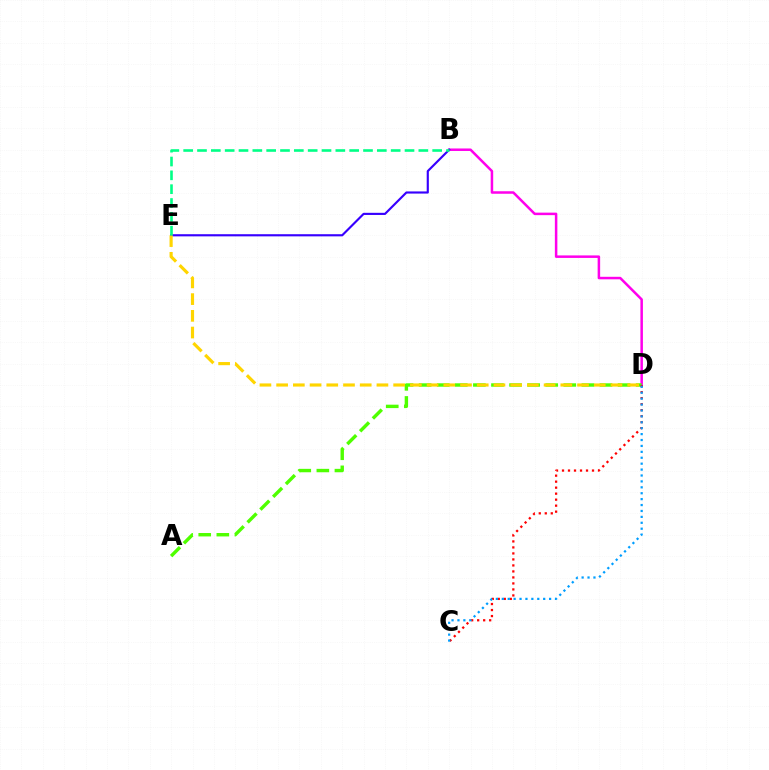{('B', 'D'): [{'color': '#ff00ed', 'line_style': 'solid', 'thickness': 1.81}], ('A', 'D'): [{'color': '#4fff00', 'line_style': 'dashed', 'thickness': 2.46}], ('C', 'D'): [{'color': '#ff0000', 'line_style': 'dotted', 'thickness': 1.63}, {'color': '#009eff', 'line_style': 'dotted', 'thickness': 1.61}], ('B', 'E'): [{'color': '#3700ff', 'line_style': 'solid', 'thickness': 1.55}, {'color': '#00ff86', 'line_style': 'dashed', 'thickness': 1.88}], ('D', 'E'): [{'color': '#ffd500', 'line_style': 'dashed', 'thickness': 2.27}]}